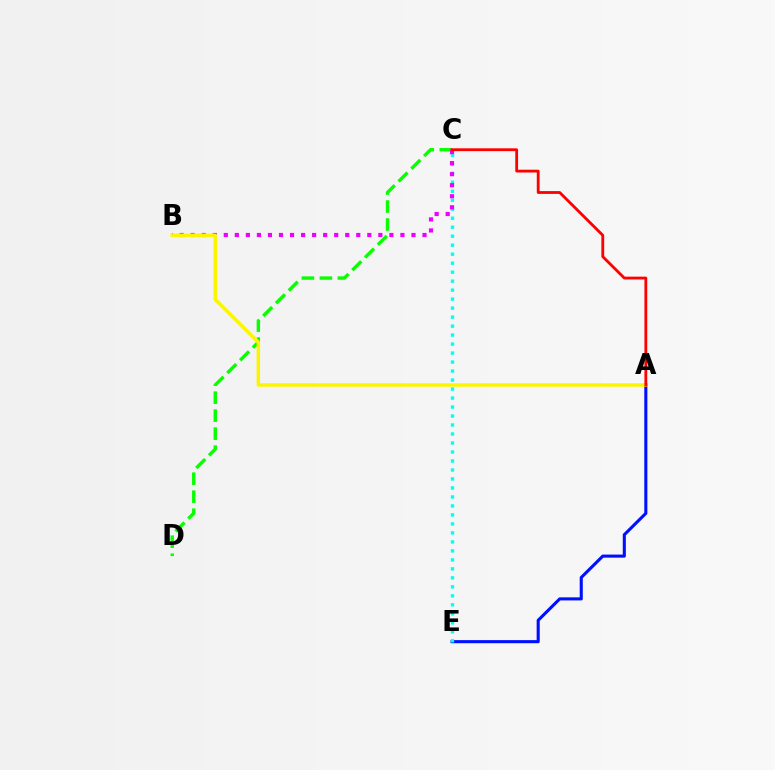{('C', 'D'): [{'color': '#08ff00', 'line_style': 'dashed', 'thickness': 2.44}], ('A', 'E'): [{'color': '#0010ff', 'line_style': 'solid', 'thickness': 2.23}], ('C', 'E'): [{'color': '#00fff6', 'line_style': 'dotted', 'thickness': 2.44}], ('B', 'C'): [{'color': '#ee00ff', 'line_style': 'dotted', 'thickness': 3.0}], ('A', 'B'): [{'color': '#fcf500', 'line_style': 'solid', 'thickness': 2.48}], ('A', 'C'): [{'color': '#ff0000', 'line_style': 'solid', 'thickness': 2.03}]}